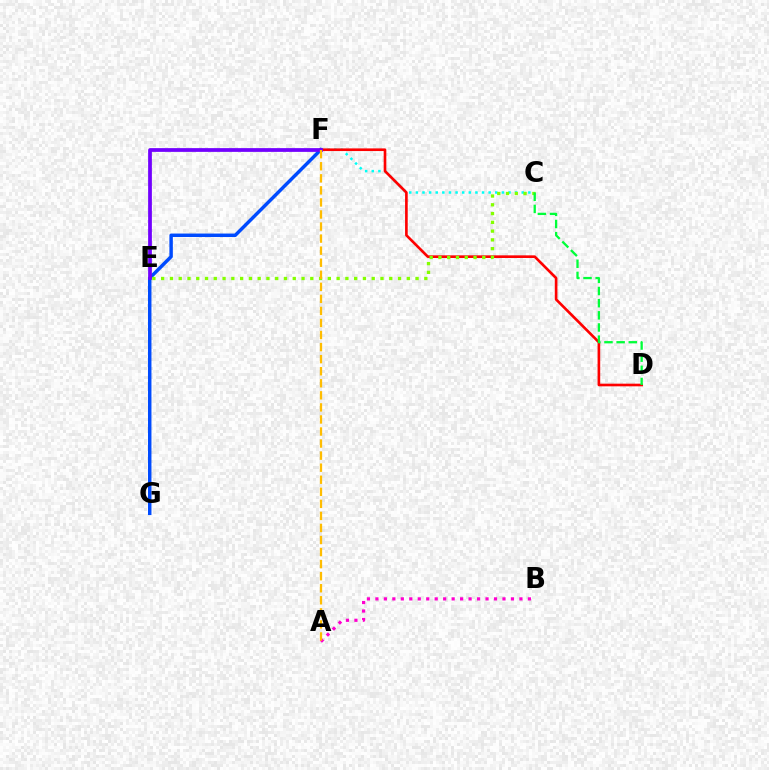{('F', 'G'): [{'color': '#004bff', 'line_style': 'solid', 'thickness': 2.49}], ('C', 'F'): [{'color': '#00fff6', 'line_style': 'dotted', 'thickness': 1.8}], ('D', 'F'): [{'color': '#ff0000', 'line_style': 'solid', 'thickness': 1.91}], ('C', 'E'): [{'color': '#84ff00', 'line_style': 'dotted', 'thickness': 2.38}], ('C', 'D'): [{'color': '#00ff39', 'line_style': 'dashed', 'thickness': 1.65}], ('E', 'F'): [{'color': '#7200ff', 'line_style': 'solid', 'thickness': 2.7}], ('A', 'B'): [{'color': '#ff00cf', 'line_style': 'dotted', 'thickness': 2.3}], ('A', 'F'): [{'color': '#ffbd00', 'line_style': 'dashed', 'thickness': 1.64}]}